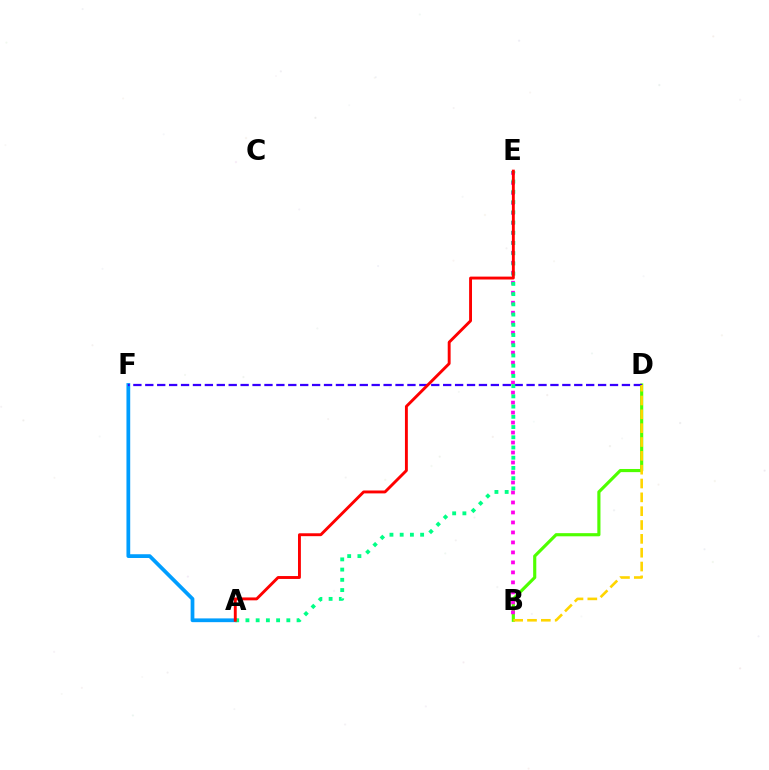{('A', 'F'): [{'color': '#009eff', 'line_style': 'solid', 'thickness': 2.7}], ('B', 'D'): [{'color': '#4fff00', 'line_style': 'solid', 'thickness': 2.26}, {'color': '#ffd500', 'line_style': 'dashed', 'thickness': 1.88}], ('D', 'F'): [{'color': '#3700ff', 'line_style': 'dashed', 'thickness': 1.62}], ('B', 'E'): [{'color': '#ff00ed', 'line_style': 'dotted', 'thickness': 2.71}], ('A', 'E'): [{'color': '#00ff86', 'line_style': 'dotted', 'thickness': 2.78}, {'color': '#ff0000', 'line_style': 'solid', 'thickness': 2.09}]}